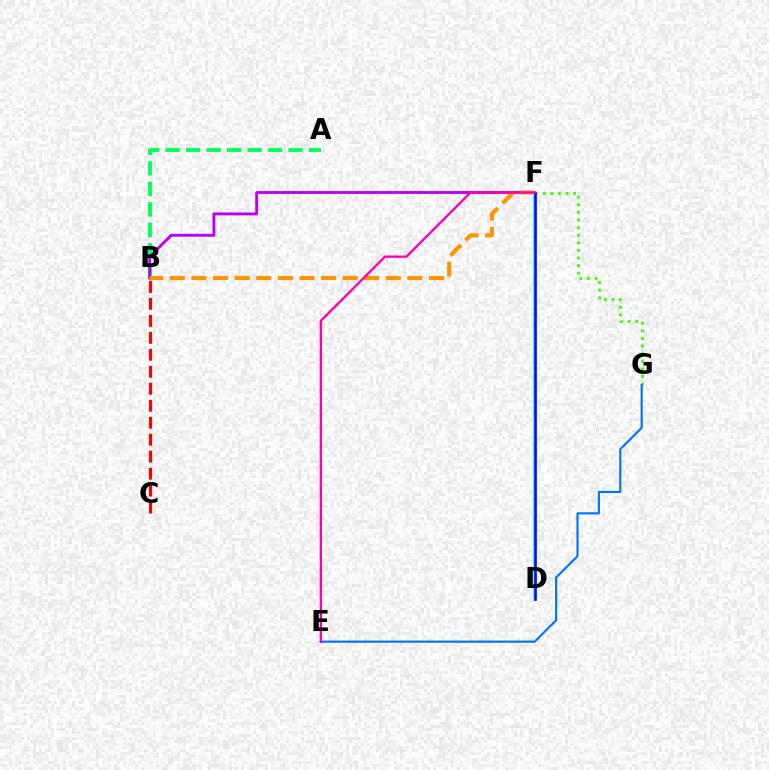{('F', 'G'): [{'color': '#3dff00', 'line_style': 'dotted', 'thickness': 2.07}], ('B', 'C'): [{'color': '#ff0000', 'line_style': 'dashed', 'thickness': 2.31}], ('A', 'B'): [{'color': '#00ff5c', 'line_style': 'dashed', 'thickness': 2.78}], ('E', 'G'): [{'color': '#0074ff', 'line_style': 'solid', 'thickness': 1.55}], ('B', 'F'): [{'color': '#b900ff', 'line_style': 'solid', 'thickness': 2.06}, {'color': '#ff9400', 'line_style': 'dashed', 'thickness': 2.93}], ('D', 'F'): [{'color': '#d1ff00', 'line_style': 'solid', 'thickness': 2.27}, {'color': '#00fff6', 'line_style': 'solid', 'thickness': 2.57}, {'color': '#2500ff', 'line_style': 'solid', 'thickness': 1.88}], ('E', 'F'): [{'color': '#ff00ac', 'line_style': 'solid', 'thickness': 1.66}]}